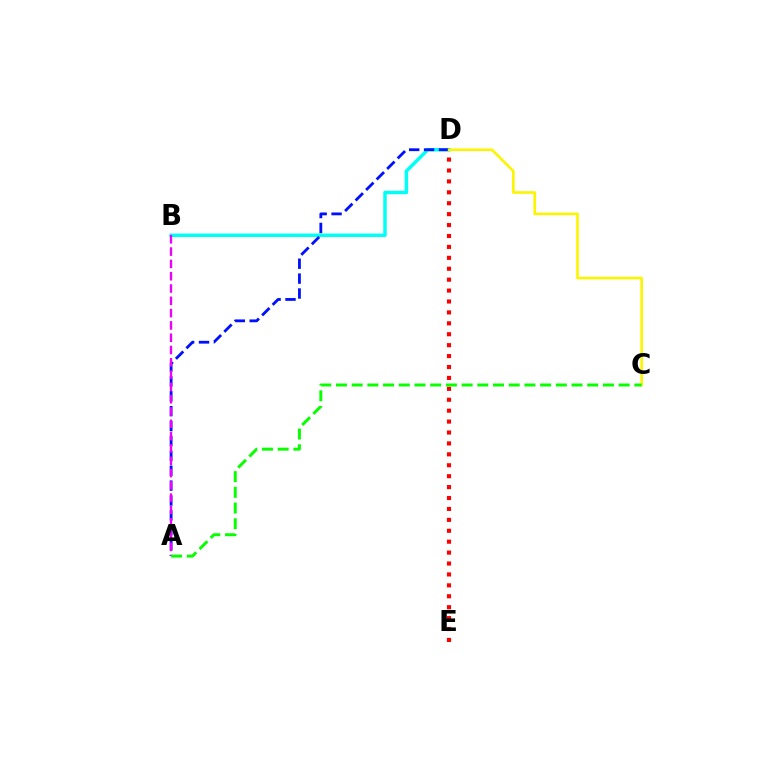{('B', 'D'): [{'color': '#00fff6', 'line_style': 'solid', 'thickness': 2.5}], ('A', 'D'): [{'color': '#0010ff', 'line_style': 'dashed', 'thickness': 2.02}], ('A', 'B'): [{'color': '#ee00ff', 'line_style': 'dashed', 'thickness': 1.67}], ('D', 'E'): [{'color': '#ff0000', 'line_style': 'dotted', 'thickness': 2.97}], ('C', 'D'): [{'color': '#fcf500', 'line_style': 'solid', 'thickness': 1.89}], ('A', 'C'): [{'color': '#08ff00', 'line_style': 'dashed', 'thickness': 2.13}]}